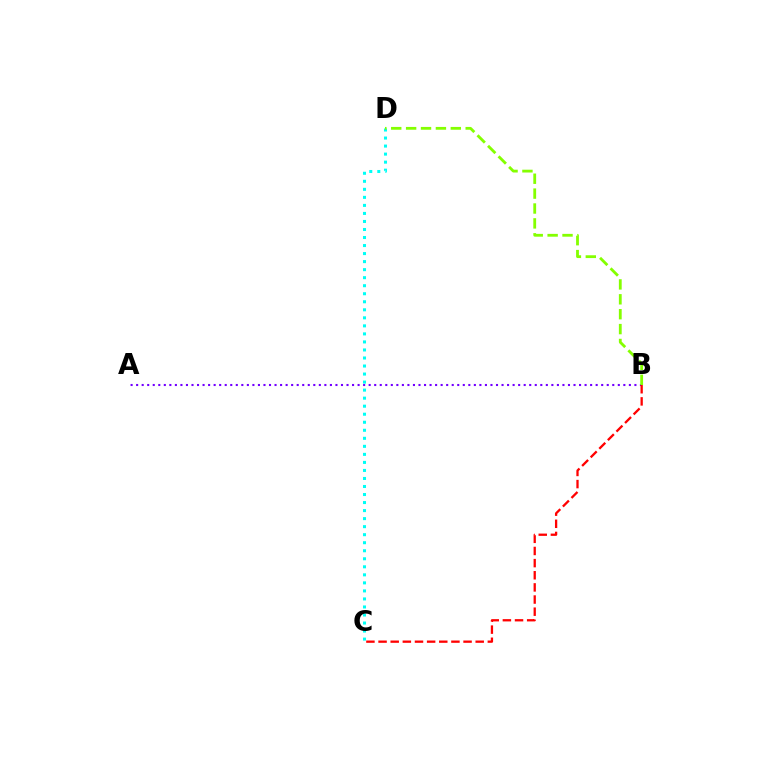{('A', 'B'): [{'color': '#7200ff', 'line_style': 'dotted', 'thickness': 1.5}], ('C', 'D'): [{'color': '#00fff6', 'line_style': 'dotted', 'thickness': 2.18}], ('B', 'D'): [{'color': '#84ff00', 'line_style': 'dashed', 'thickness': 2.02}], ('B', 'C'): [{'color': '#ff0000', 'line_style': 'dashed', 'thickness': 1.65}]}